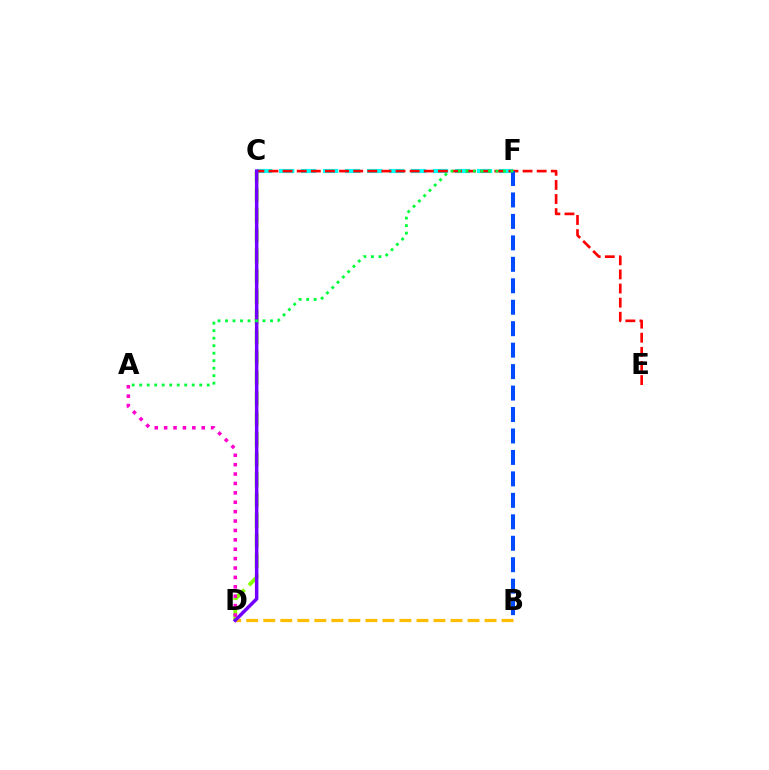{('B', 'D'): [{'color': '#ffbd00', 'line_style': 'dashed', 'thickness': 2.31}], ('C', 'F'): [{'color': '#00fff6', 'line_style': 'dashed', 'thickness': 2.99}], ('C', 'D'): [{'color': '#84ff00', 'line_style': 'dashed', 'thickness': 2.76}, {'color': '#7200ff', 'line_style': 'solid', 'thickness': 2.5}], ('C', 'E'): [{'color': '#ff0000', 'line_style': 'dashed', 'thickness': 1.92}], ('B', 'F'): [{'color': '#004bff', 'line_style': 'dashed', 'thickness': 2.91}], ('A', 'F'): [{'color': '#00ff39', 'line_style': 'dotted', 'thickness': 2.04}], ('A', 'D'): [{'color': '#ff00cf', 'line_style': 'dotted', 'thickness': 2.55}]}